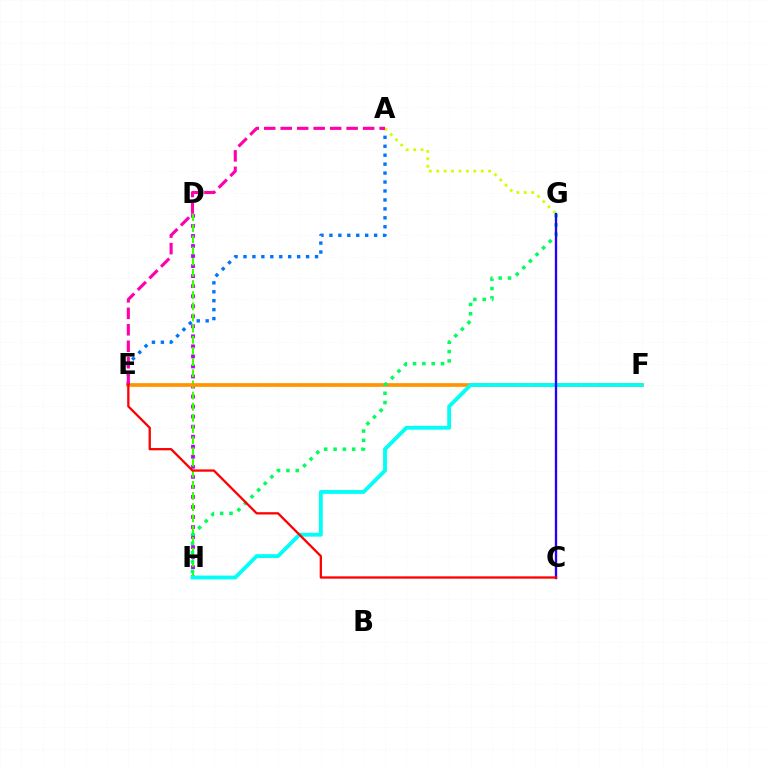{('D', 'H'): [{'color': '#b900ff', 'line_style': 'dotted', 'thickness': 2.73}, {'color': '#3dff00', 'line_style': 'dashed', 'thickness': 1.52}], ('E', 'F'): [{'color': '#ff9400', 'line_style': 'solid', 'thickness': 2.66}], ('A', 'E'): [{'color': '#0074ff', 'line_style': 'dotted', 'thickness': 2.43}, {'color': '#ff00ac', 'line_style': 'dashed', 'thickness': 2.24}], ('F', 'H'): [{'color': '#00fff6', 'line_style': 'solid', 'thickness': 2.76}], ('A', 'G'): [{'color': '#d1ff00', 'line_style': 'dotted', 'thickness': 2.01}], ('G', 'H'): [{'color': '#00ff5c', 'line_style': 'dotted', 'thickness': 2.54}], ('C', 'G'): [{'color': '#2500ff', 'line_style': 'solid', 'thickness': 1.68}], ('C', 'E'): [{'color': '#ff0000', 'line_style': 'solid', 'thickness': 1.65}]}